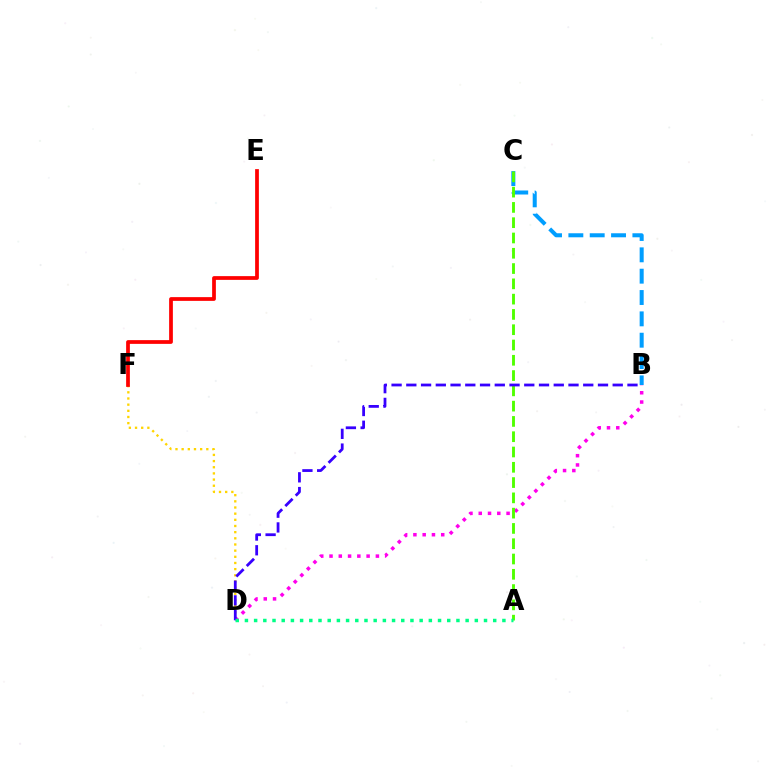{('B', 'C'): [{'color': '#009eff', 'line_style': 'dashed', 'thickness': 2.9}], ('D', 'F'): [{'color': '#ffd500', 'line_style': 'dotted', 'thickness': 1.67}], ('B', 'D'): [{'color': '#ff00ed', 'line_style': 'dotted', 'thickness': 2.52}, {'color': '#3700ff', 'line_style': 'dashed', 'thickness': 2.0}], ('E', 'F'): [{'color': '#ff0000', 'line_style': 'solid', 'thickness': 2.69}], ('A', 'C'): [{'color': '#4fff00', 'line_style': 'dashed', 'thickness': 2.08}], ('A', 'D'): [{'color': '#00ff86', 'line_style': 'dotted', 'thickness': 2.5}]}